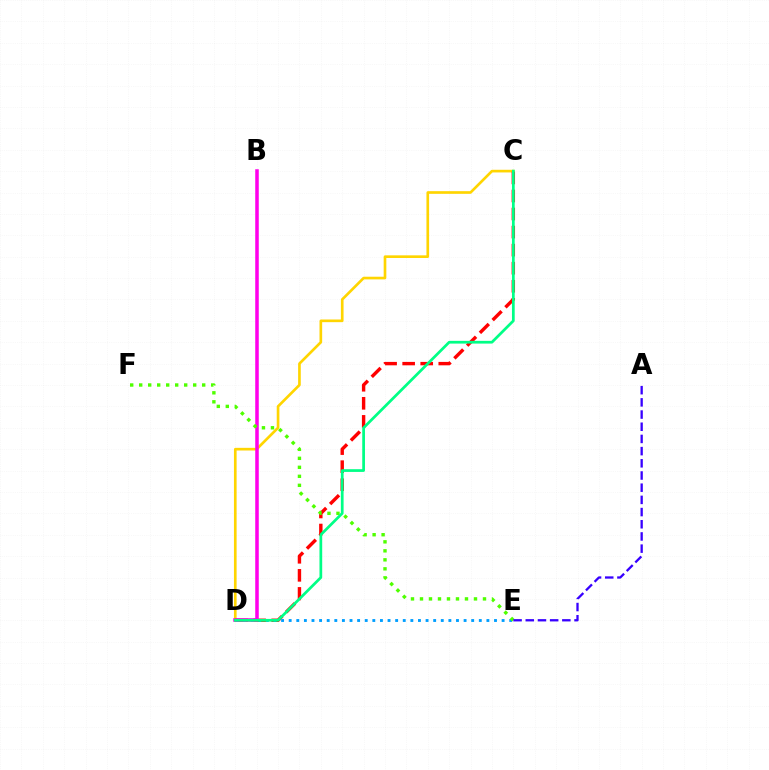{('C', 'D'): [{'color': '#ffd500', 'line_style': 'solid', 'thickness': 1.92}, {'color': '#ff0000', 'line_style': 'dashed', 'thickness': 2.45}, {'color': '#00ff86', 'line_style': 'solid', 'thickness': 1.97}], ('D', 'E'): [{'color': '#009eff', 'line_style': 'dotted', 'thickness': 2.07}], ('B', 'D'): [{'color': '#ff00ed', 'line_style': 'solid', 'thickness': 2.54}], ('E', 'F'): [{'color': '#4fff00', 'line_style': 'dotted', 'thickness': 2.45}], ('A', 'E'): [{'color': '#3700ff', 'line_style': 'dashed', 'thickness': 1.66}]}